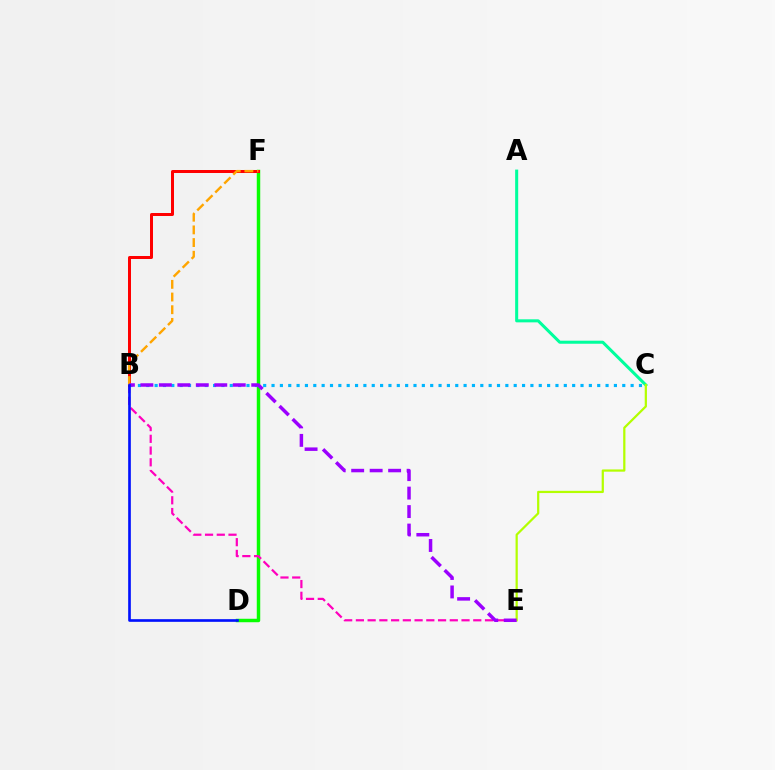{('D', 'F'): [{'color': '#08ff00', 'line_style': 'solid', 'thickness': 2.49}], ('B', 'E'): [{'color': '#ff00bd', 'line_style': 'dashed', 'thickness': 1.59}, {'color': '#9b00ff', 'line_style': 'dashed', 'thickness': 2.51}], ('B', 'F'): [{'color': '#ff0000', 'line_style': 'solid', 'thickness': 2.16}, {'color': '#ffa500', 'line_style': 'dashed', 'thickness': 1.72}], ('A', 'C'): [{'color': '#00ff9d', 'line_style': 'solid', 'thickness': 2.19}], ('B', 'C'): [{'color': '#00b5ff', 'line_style': 'dotted', 'thickness': 2.27}], ('C', 'E'): [{'color': '#b3ff00', 'line_style': 'solid', 'thickness': 1.61}], ('B', 'D'): [{'color': '#0010ff', 'line_style': 'solid', 'thickness': 1.91}]}